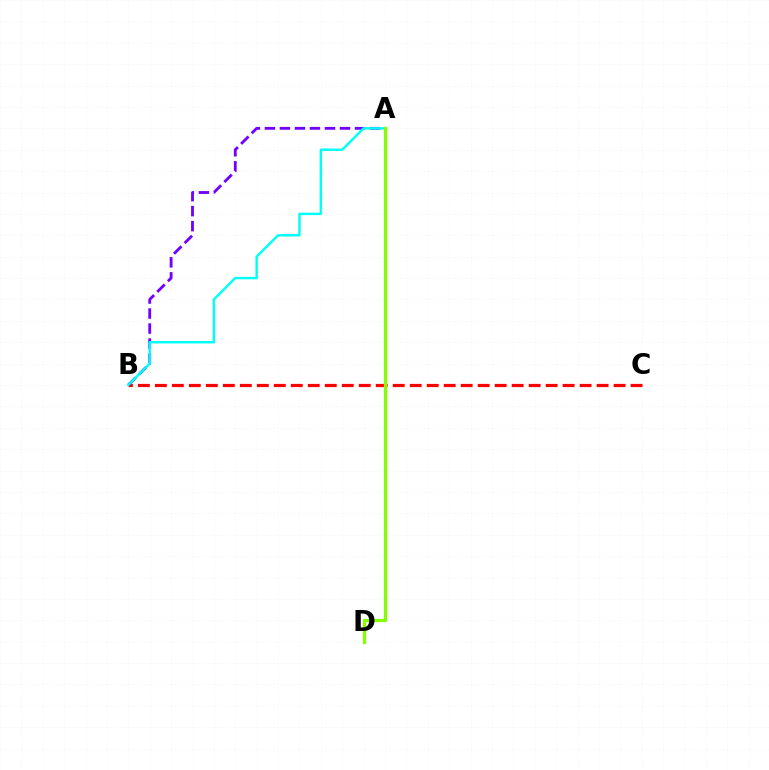{('B', 'C'): [{'color': '#ff0000', 'line_style': 'dashed', 'thickness': 2.31}], ('A', 'B'): [{'color': '#7200ff', 'line_style': 'dashed', 'thickness': 2.04}, {'color': '#00fff6', 'line_style': 'solid', 'thickness': 1.75}], ('A', 'D'): [{'color': '#84ff00', 'line_style': 'solid', 'thickness': 2.36}]}